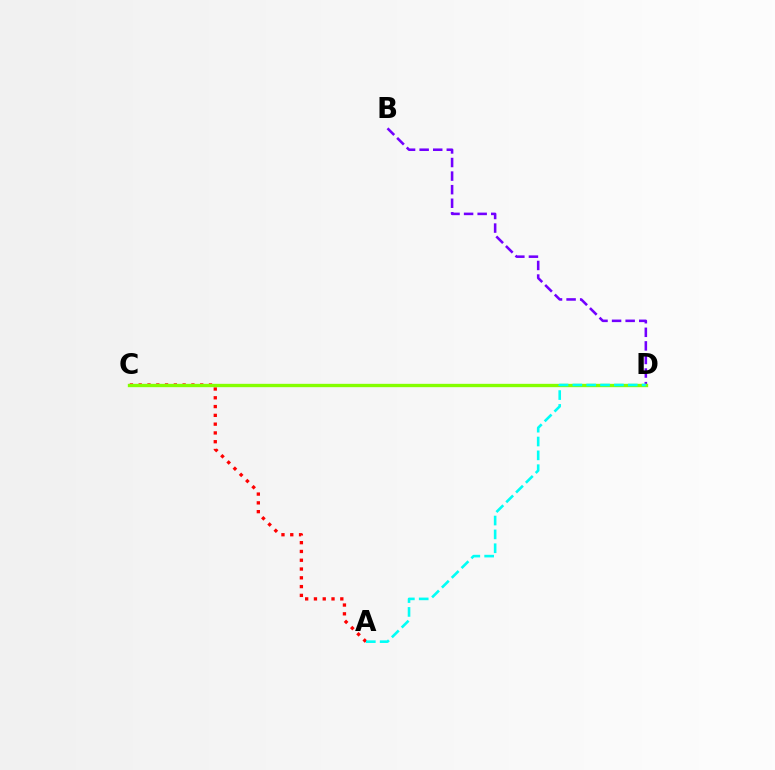{('B', 'D'): [{'color': '#7200ff', 'line_style': 'dashed', 'thickness': 1.84}], ('A', 'C'): [{'color': '#ff0000', 'line_style': 'dotted', 'thickness': 2.39}], ('C', 'D'): [{'color': '#84ff00', 'line_style': 'solid', 'thickness': 2.41}], ('A', 'D'): [{'color': '#00fff6', 'line_style': 'dashed', 'thickness': 1.88}]}